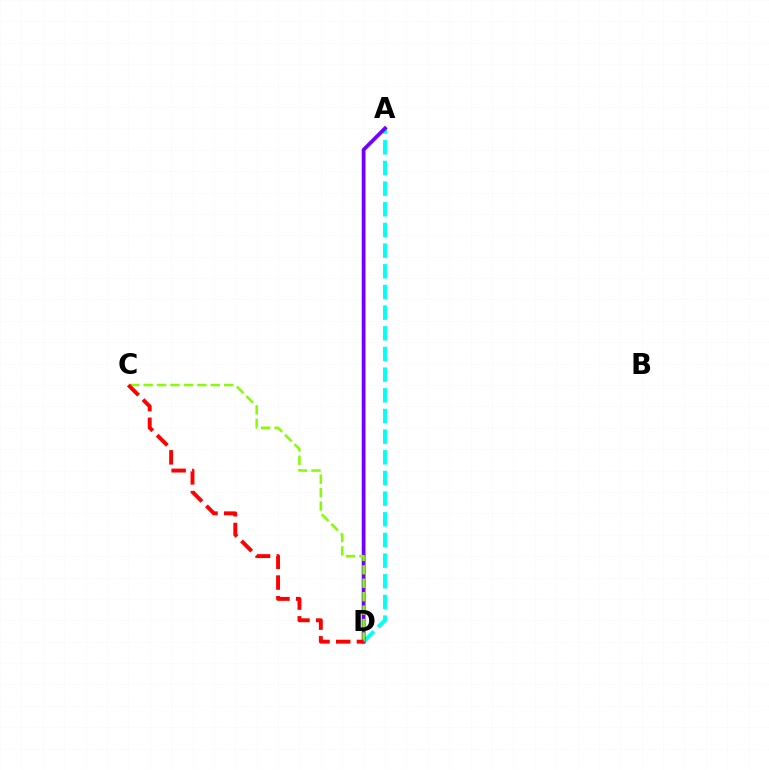{('A', 'D'): [{'color': '#00fff6', 'line_style': 'dashed', 'thickness': 2.81}, {'color': '#7200ff', 'line_style': 'solid', 'thickness': 2.71}], ('C', 'D'): [{'color': '#84ff00', 'line_style': 'dashed', 'thickness': 1.82}, {'color': '#ff0000', 'line_style': 'dashed', 'thickness': 2.81}]}